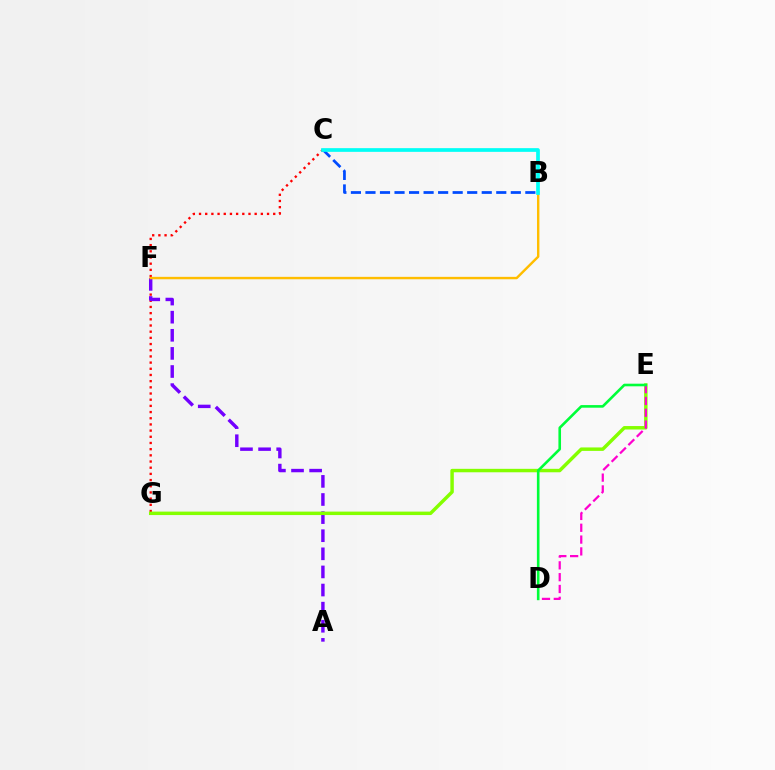{('C', 'G'): [{'color': '#ff0000', 'line_style': 'dotted', 'thickness': 1.68}], ('A', 'F'): [{'color': '#7200ff', 'line_style': 'dashed', 'thickness': 2.46}], ('E', 'G'): [{'color': '#84ff00', 'line_style': 'solid', 'thickness': 2.49}], ('D', 'E'): [{'color': '#ff00cf', 'line_style': 'dashed', 'thickness': 1.61}, {'color': '#00ff39', 'line_style': 'solid', 'thickness': 1.88}], ('B', 'F'): [{'color': '#ffbd00', 'line_style': 'solid', 'thickness': 1.74}], ('B', 'C'): [{'color': '#004bff', 'line_style': 'dashed', 'thickness': 1.97}, {'color': '#00fff6', 'line_style': 'solid', 'thickness': 2.66}]}